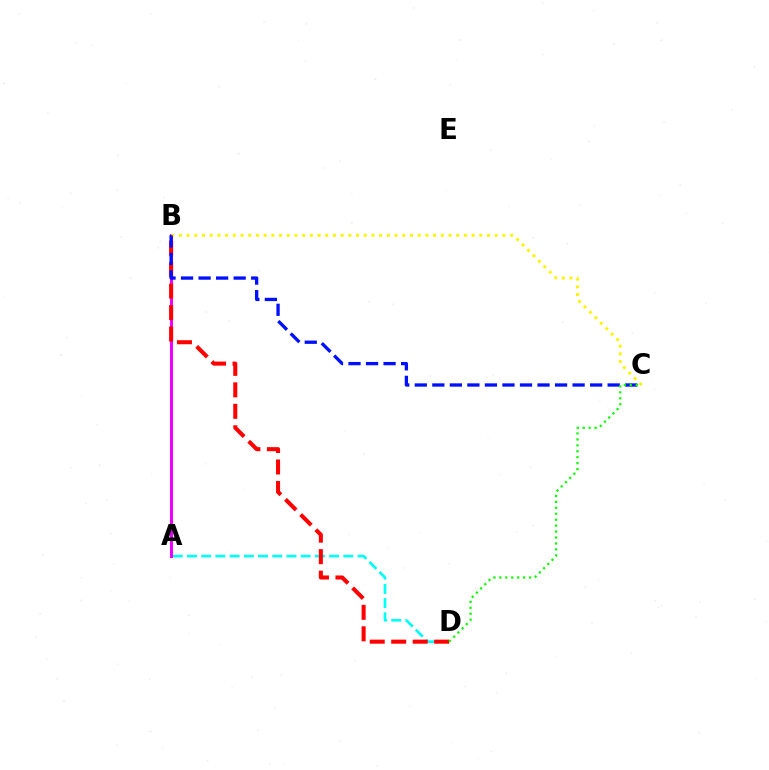{('A', 'D'): [{'color': '#00fff6', 'line_style': 'dashed', 'thickness': 1.93}], ('A', 'B'): [{'color': '#ee00ff', 'line_style': 'solid', 'thickness': 2.19}], ('B', 'C'): [{'color': '#fcf500', 'line_style': 'dotted', 'thickness': 2.09}, {'color': '#0010ff', 'line_style': 'dashed', 'thickness': 2.38}], ('B', 'D'): [{'color': '#ff0000', 'line_style': 'dashed', 'thickness': 2.92}], ('C', 'D'): [{'color': '#08ff00', 'line_style': 'dotted', 'thickness': 1.61}]}